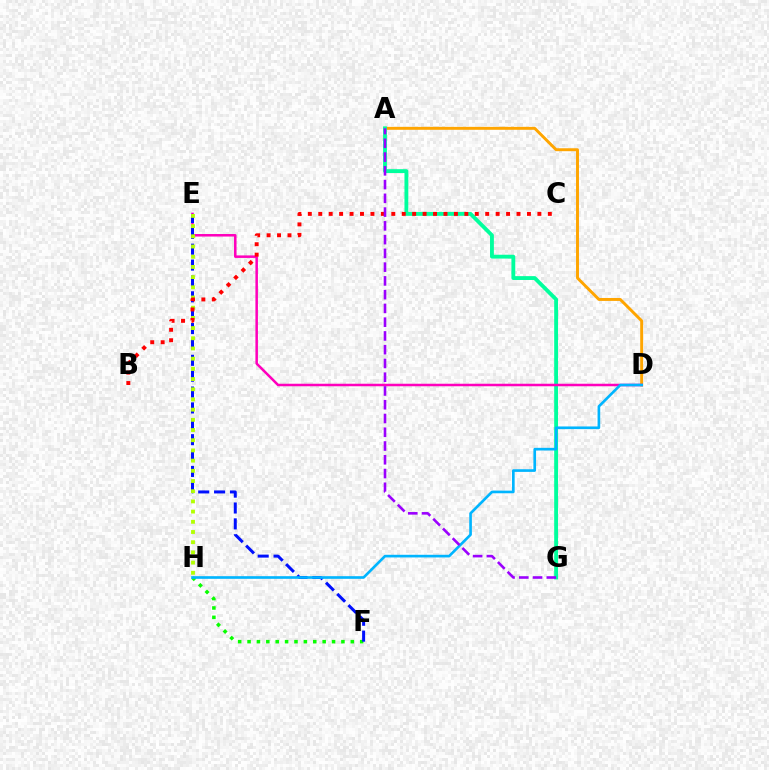{('A', 'D'): [{'color': '#ffa500', 'line_style': 'solid', 'thickness': 2.11}], ('F', 'H'): [{'color': '#08ff00', 'line_style': 'dotted', 'thickness': 2.55}], ('A', 'G'): [{'color': '#00ff9d', 'line_style': 'solid', 'thickness': 2.77}, {'color': '#9b00ff', 'line_style': 'dashed', 'thickness': 1.87}], ('D', 'E'): [{'color': '#ff00bd', 'line_style': 'solid', 'thickness': 1.81}], ('E', 'F'): [{'color': '#0010ff', 'line_style': 'dashed', 'thickness': 2.16}], ('E', 'H'): [{'color': '#b3ff00', 'line_style': 'dotted', 'thickness': 2.77}], ('D', 'H'): [{'color': '#00b5ff', 'line_style': 'solid', 'thickness': 1.91}], ('B', 'C'): [{'color': '#ff0000', 'line_style': 'dotted', 'thickness': 2.84}]}